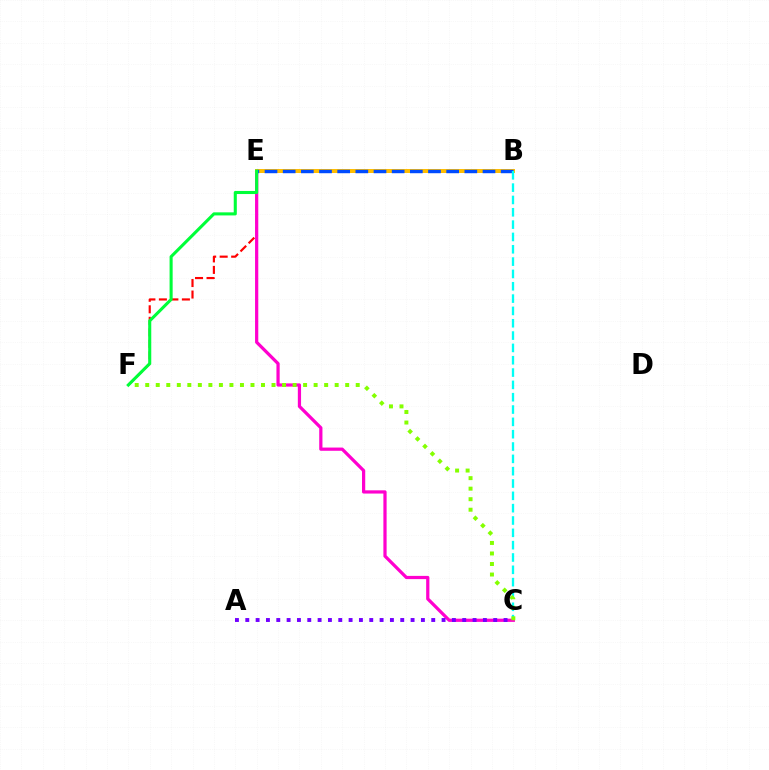{('E', 'F'): [{'color': '#ff0000', 'line_style': 'dashed', 'thickness': 1.56}, {'color': '#00ff39', 'line_style': 'solid', 'thickness': 2.22}], ('C', 'E'): [{'color': '#ff00cf', 'line_style': 'solid', 'thickness': 2.32}], ('B', 'E'): [{'color': '#ffbd00', 'line_style': 'solid', 'thickness': 2.88}, {'color': '#004bff', 'line_style': 'dashed', 'thickness': 2.47}], ('A', 'C'): [{'color': '#7200ff', 'line_style': 'dotted', 'thickness': 2.81}], ('B', 'C'): [{'color': '#00fff6', 'line_style': 'dashed', 'thickness': 1.67}], ('C', 'F'): [{'color': '#84ff00', 'line_style': 'dotted', 'thickness': 2.86}]}